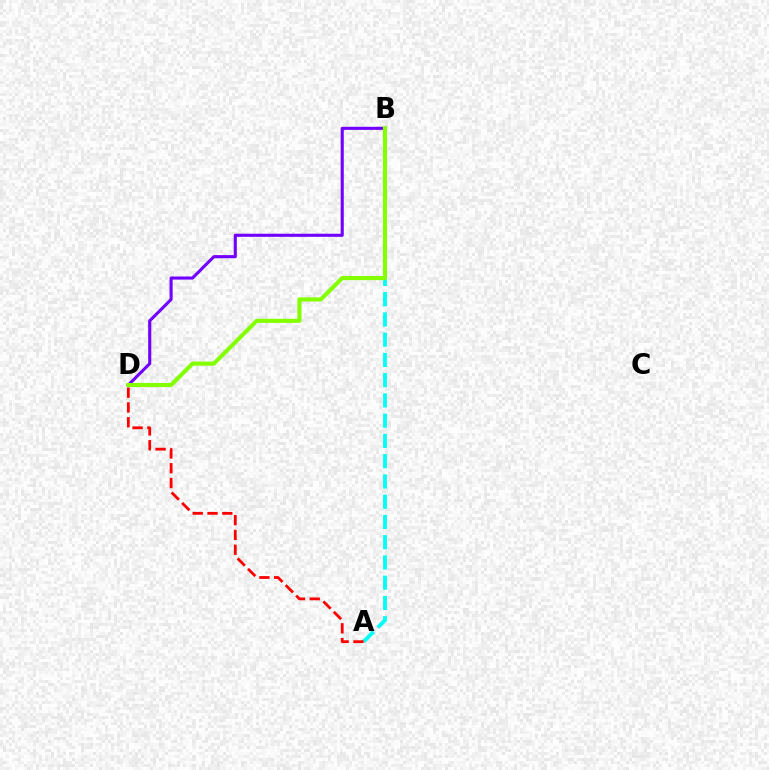{('A', 'B'): [{'color': '#00fff6', 'line_style': 'dashed', 'thickness': 2.75}], ('A', 'D'): [{'color': '#ff0000', 'line_style': 'dashed', 'thickness': 2.01}], ('B', 'D'): [{'color': '#7200ff', 'line_style': 'solid', 'thickness': 2.23}, {'color': '#84ff00', 'line_style': 'solid', 'thickness': 2.95}]}